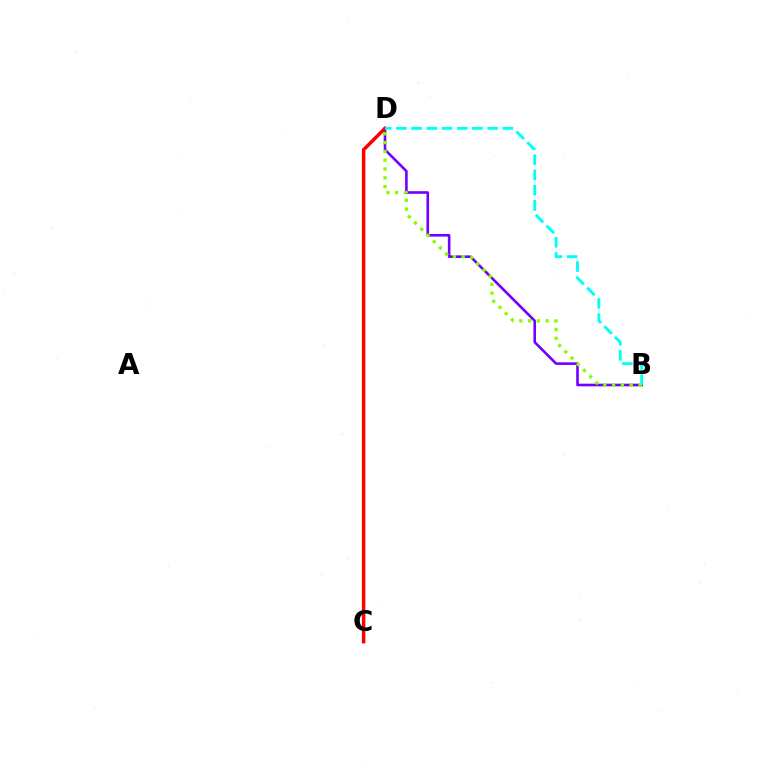{('B', 'D'): [{'color': '#7200ff', 'line_style': 'solid', 'thickness': 1.88}, {'color': '#00fff6', 'line_style': 'dashed', 'thickness': 2.07}, {'color': '#84ff00', 'line_style': 'dotted', 'thickness': 2.39}], ('C', 'D'): [{'color': '#ff0000', 'line_style': 'solid', 'thickness': 2.51}]}